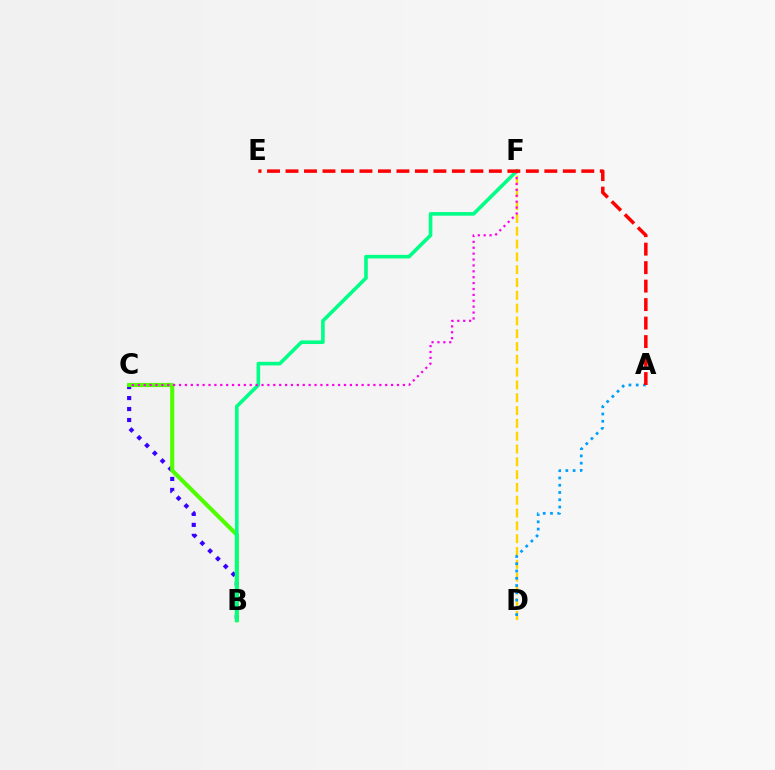{('B', 'C'): [{'color': '#3700ff', 'line_style': 'dotted', 'thickness': 2.98}, {'color': '#4fff00', 'line_style': 'solid', 'thickness': 2.96}], ('D', 'F'): [{'color': '#ffd500', 'line_style': 'dashed', 'thickness': 1.74}], ('A', 'D'): [{'color': '#009eff', 'line_style': 'dotted', 'thickness': 1.97}], ('B', 'F'): [{'color': '#00ff86', 'line_style': 'solid', 'thickness': 2.6}], ('C', 'F'): [{'color': '#ff00ed', 'line_style': 'dotted', 'thickness': 1.6}], ('A', 'E'): [{'color': '#ff0000', 'line_style': 'dashed', 'thickness': 2.51}]}